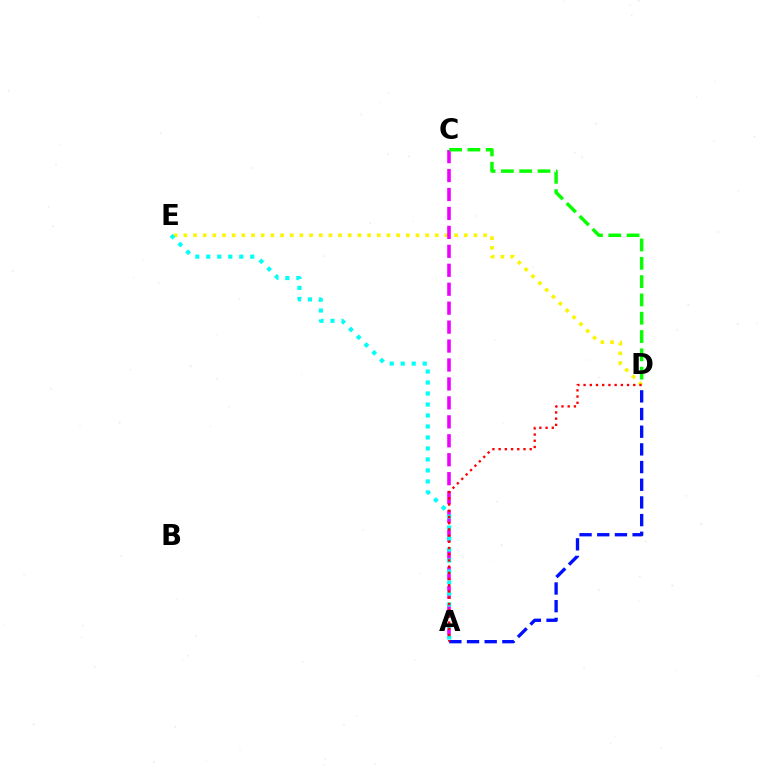{('D', 'E'): [{'color': '#fcf500', 'line_style': 'dotted', 'thickness': 2.63}], ('A', 'C'): [{'color': '#ee00ff', 'line_style': 'dashed', 'thickness': 2.57}], ('A', 'E'): [{'color': '#00fff6', 'line_style': 'dotted', 'thickness': 2.99}], ('C', 'D'): [{'color': '#08ff00', 'line_style': 'dashed', 'thickness': 2.49}], ('A', 'D'): [{'color': '#0010ff', 'line_style': 'dashed', 'thickness': 2.4}, {'color': '#ff0000', 'line_style': 'dotted', 'thickness': 1.69}]}